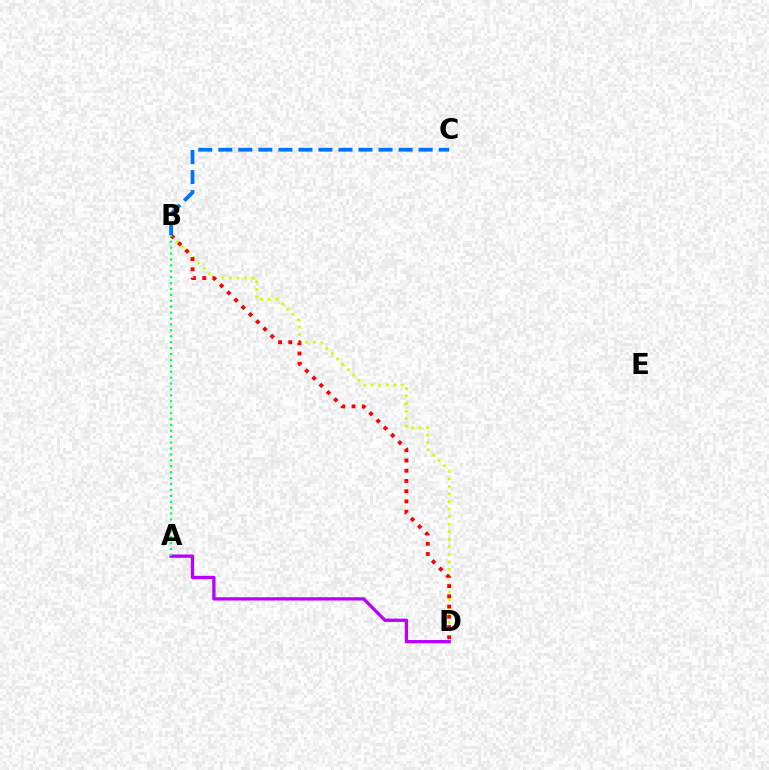{('B', 'D'): [{'color': '#d1ff00', 'line_style': 'dotted', 'thickness': 2.05}, {'color': '#ff0000', 'line_style': 'dotted', 'thickness': 2.78}], ('A', 'D'): [{'color': '#b900ff', 'line_style': 'solid', 'thickness': 2.37}], ('B', 'C'): [{'color': '#0074ff', 'line_style': 'dashed', 'thickness': 2.72}], ('A', 'B'): [{'color': '#00ff5c', 'line_style': 'dotted', 'thickness': 1.61}]}